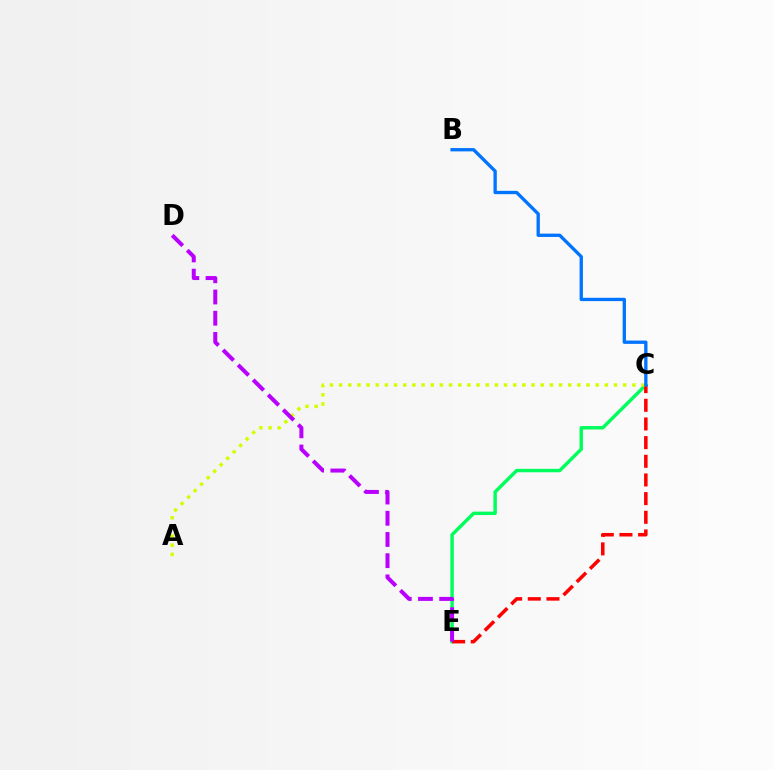{('C', 'E'): [{'color': '#00ff5c', 'line_style': 'solid', 'thickness': 2.47}, {'color': '#ff0000', 'line_style': 'dashed', 'thickness': 2.54}], ('A', 'C'): [{'color': '#d1ff00', 'line_style': 'dotted', 'thickness': 2.49}], ('D', 'E'): [{'color': '#b900ff', 'line_style': 'dashed', 'thickness': 2.88}], ('B', 'C'): [{'color': '#0074ff', 'line_style': 'solid', 'thickness': 2.39}]}